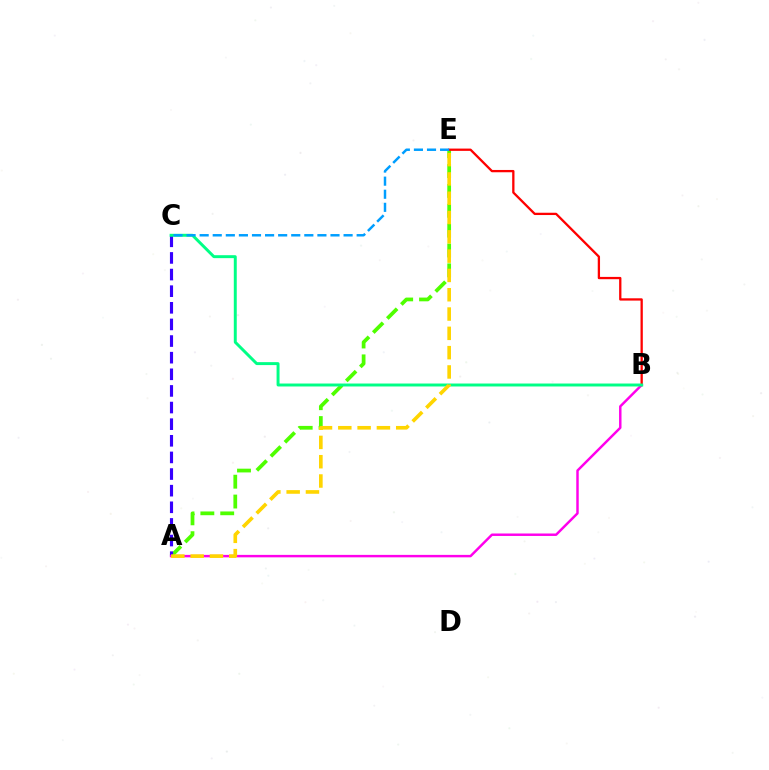{('A', 'E'): [{'color': '#4fff00', 'line_style': 'dashed', 'thickness': 2.7}, {'color': '#ffd500', 'line_style': 'dashed', 'thickness': 2.62}], ('A', 'C'): [{'color': '#3700ff', 'line_style': 'dashed', 'thickness': 2.26}], ('A', 'B'): [{'color': '#ff00ed', 'line_style': 'solid', 'thickness': 1.77}], ('B', 'E'): [{'color': '#ff0000', 'line_style': 'solid', 'thickness': 1.65}], ('B', 'C'): [{'color': '#00ff86', 'line_style': 'solid', 'thickness': 2.13}], ('C', 'E'): [{'color': '#009eff', 'line_style': 'dashed', 'thickness': 1.78}]}